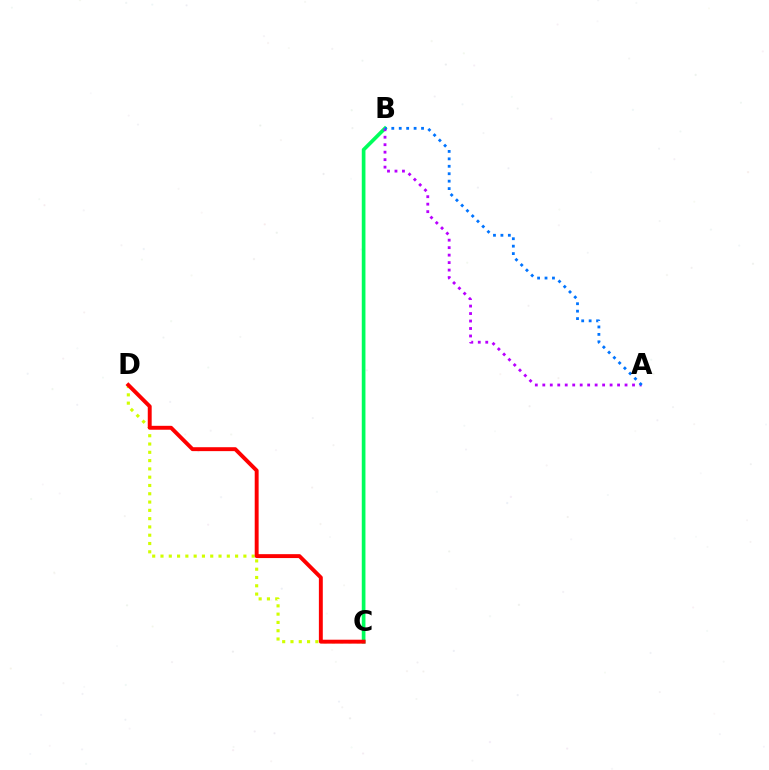{('B', 'C'): [{'color': '#00ff5c', 'line_style': 'solid', 'thickness': 2.65}], ('A', 'B'): [{'color': '#b900ff', 'line_style': 'dotted', 'thickness': 2.03}, {'color': '#0074ff', 'line_style': 'dotted', 'thickness': 2.02}], ('C', 'D'): [{'color': '#d1ff00', 'line_style': 'dotted', 'thickness': 2.25}, {'color': '#ff0000', 'line_style': 'solid', 'thickness': 2.82}]}